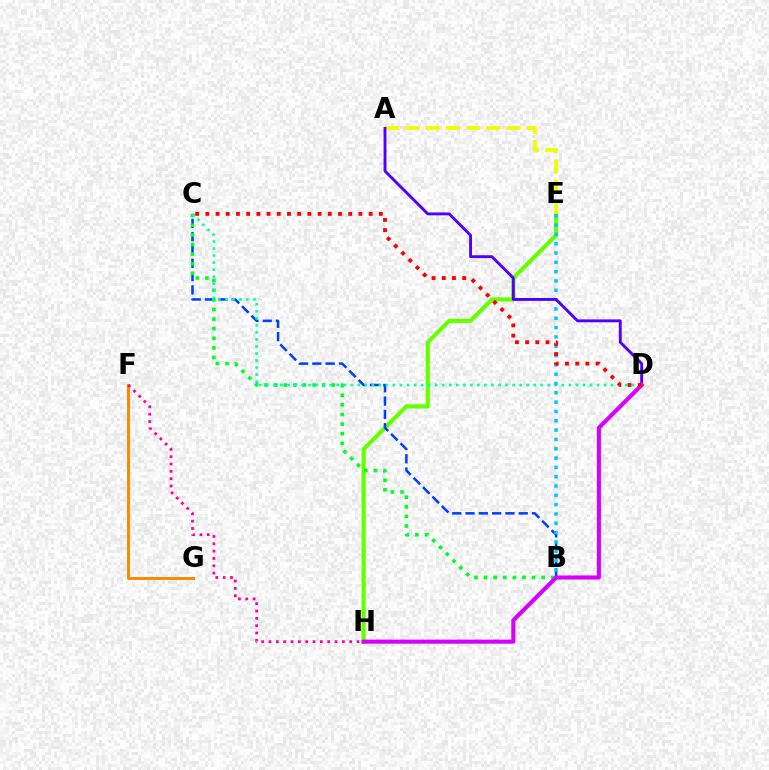{('E', 'H'): [{'color': '#66ff00', 'line_style': 'solid', 'thickness': 2.97}], ('B', 'C'): [{'color': '#003fff', 'line_style': 'dashed', 'thickness': 1.81}, {'color': '#00ff27', 'line_style': 'dotted', 'thickness': 2.61}], ('F', 'G'): [{'color': '#ff8800', 'line_style': 'solid', 'thickness': 2.14}], ('A', 'E'): [{'color': '#eeff00', 'line_style': 'dashed', 'thickness': 2.75}], ('C', 'D'): [{'color': '#00ffaf', 'line_style': 'dotted', 'thickness': 1.91}, {'color': '#ff0000', 'line_style': 'dotted', 'thickness': 2.77}], ('B', 'E'): [{'color': '#00c7ff', 'line_style': 'dotted', 'thickness': 2.53}], ('A', 'D'): [{'color': '#4f00ff', 'line_style': 'solid', 'thickness': 2.07}], ('D', 'H'): [{'color': '#d600ff', 'line_style': 'solid', 'thickness': 2.94}], ('F', 'H'): [{'color': '#ff00a0', 'line_style': 'dotted', 'thickness': 1.99}]}